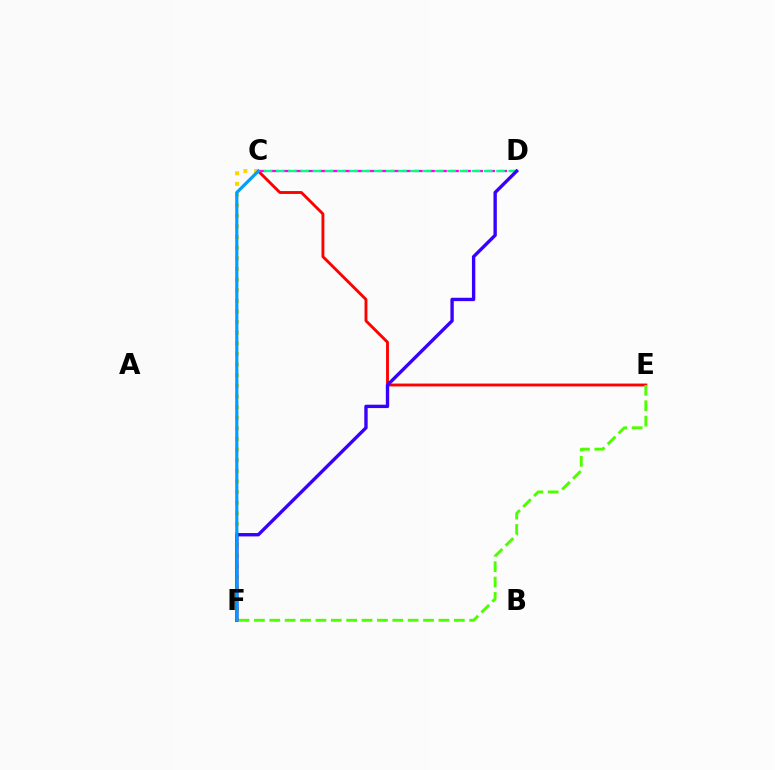{('C', 'E'): [{'color': '#ff0000', 'line_style': 'solid', 'thickness': 2.08}], ('C', 'D'): [{'color': '#ff00ed', 'line_style': 'dashed', 'thickness': 1.63}, {'color': '#00ff86', 'line_style': 'dashed', 'thickness': 1.66}], ('E', 'F'): [{'color': '#4fff00', 'line_style': 'dashed', 'thickness': 2.09}], ('C', 'F'): [{'color': '#ffd500', 'line_style': 'dotted', 'thickness': 2.89}, {'color': '#009eff', 'line_style': 'solid', 'thickness': 2.29}], ('D', 'F'): [{'color': '#3700ff', 'line_style': 'solid', 'thickness': 2.42}]}